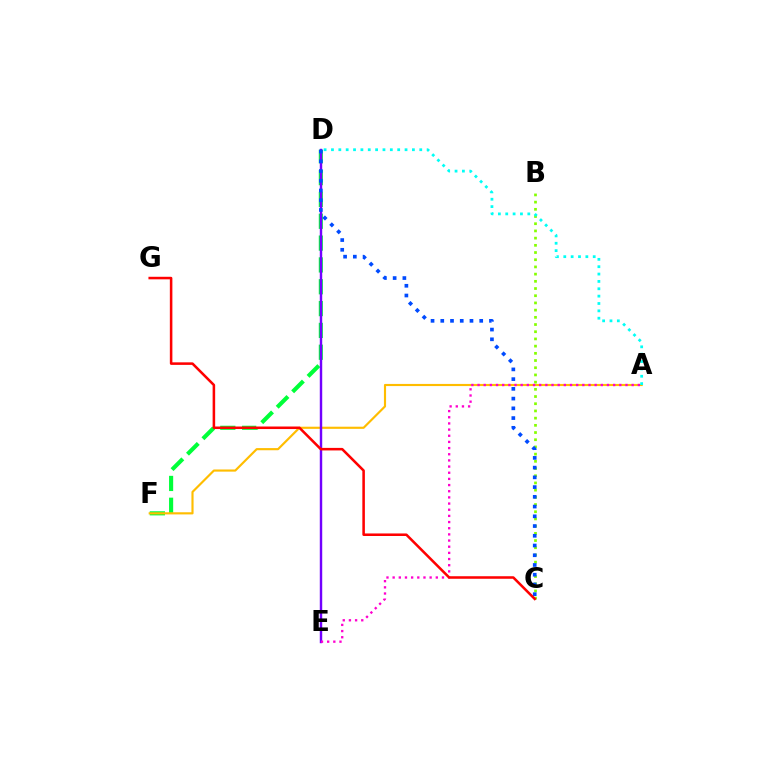{('B', 'C'): [{'color': '#84ff00', 'line_style': 'dotted', 'thickness': 1.96}], ('D', 'F'): [{'color': '#00ff39', 'line_style': 'dashed', 'thickness': 2.97}], ('A', 'F'): [{'color': '#ffbd00', 'line_style': 'solid', 'thickness': 1.55}], ('D', 'E'): [{'color': '#7200ff', 'line_style': 'solid', 'thickness': 1.75}], ('A', 'E'): [{'color': '#ff00cf', 'line_style': 'dotted', 'thickness': 1.67}], ('C', 'D'): [{'color': '#004bff', 'line_style': 'dotted', 'thickness': 2.65}], ('A', 'D'): [{'color': '#00fff6', 'line_style': 'dotted', 'thickness': 2.0}], ('C', 'G'): [{'color': '#ff0000', 'line_style': 'solid', 'thickness': 1.83}]}